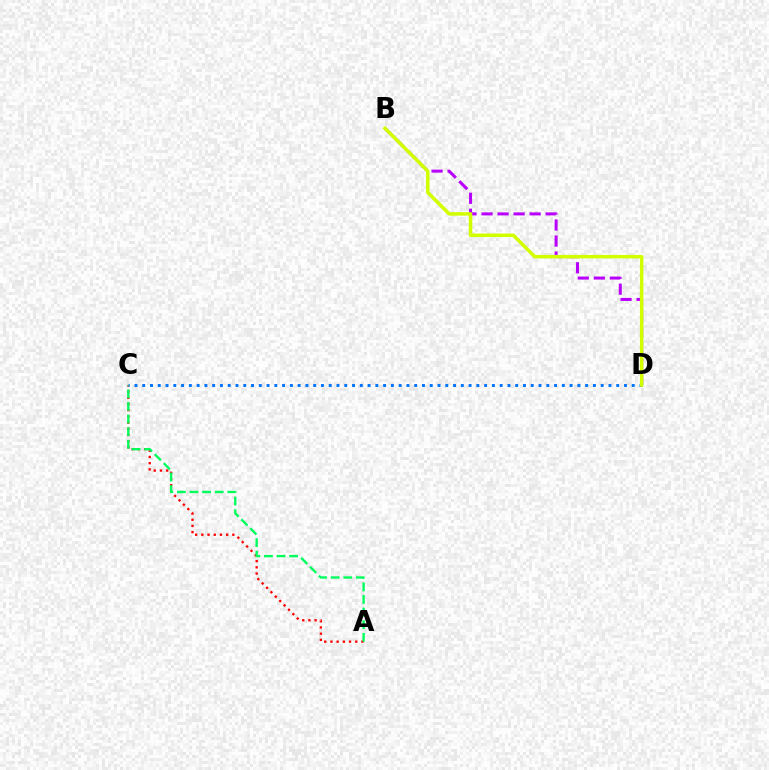{('A', 'C'): [{'color': '#ff0000', 'line_style': 'dotted', 'thickness': 1.68}, {'color': '#00ff5c', 'line_style': 'dashed', 'thickness': 1.71}], ('B', 'D'): [{'color': '#b900ff', 'line_style': 'dashed', 'thickness': 2.18}, {'color': '#d1ff00', 'line_style': 'solid', 'thickness': 2.53}], ('C', 'D'): [{'color': '#0074ff', 'line_style': 'dotted', 'thickness': 2.11}]}